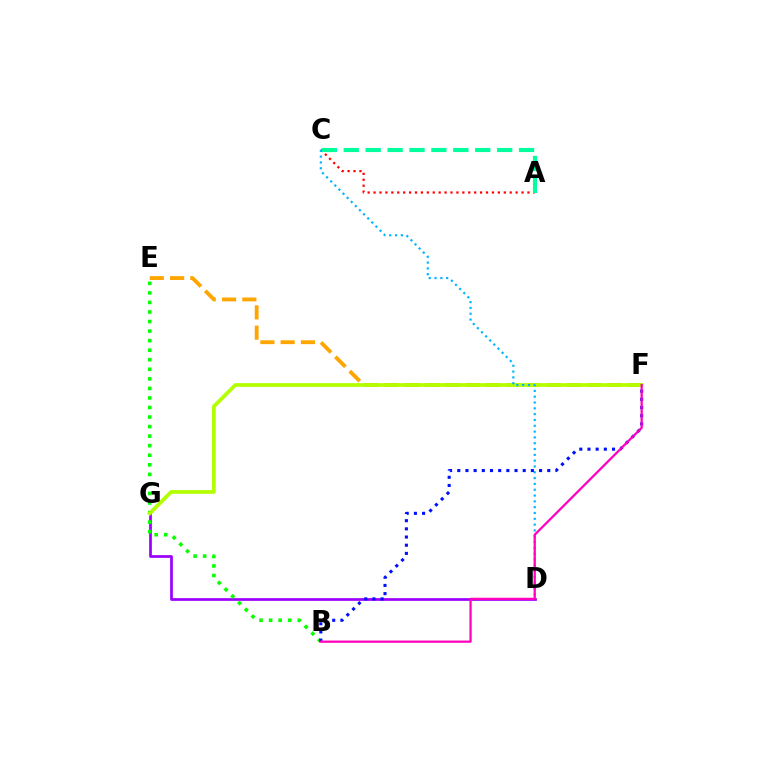{('D', 'G'): [{'color': '#9b00ff', 'line_style': 'solid', 'thickness': 1.95}], ('A', 'C'): [{'color': '#ff0000', 'line_style': 'dotted', 'thickness': 1.61}, {'color': '#00ff9d', 'line_style': 'dashed', 'thickness': 2.98}], ('E', 'F'): [{'color': '#ffa500', 'line_style': 'dashed', 'thickness': 2.75}], ('B', 'E'): [{'color': '#08ff00', 'line_style': 'dotted', 'thickness': 2.59}], ('F', 'G'): [{'color': '#b3ff00', 'line_style': 'solid', 'thickness': 2.68}], ('C', 'D'): [{'color': '#00b5ff', 'line_style': 'dotted', 'thickness': 1.58}], ('B', 'F'): [{'color': '#0010ff', 'line_style': 'dotted', 'thickness': 2.22}, {'color': '#ff00bd', 'line_style': 'solid', 'thickness': 1.62}]}